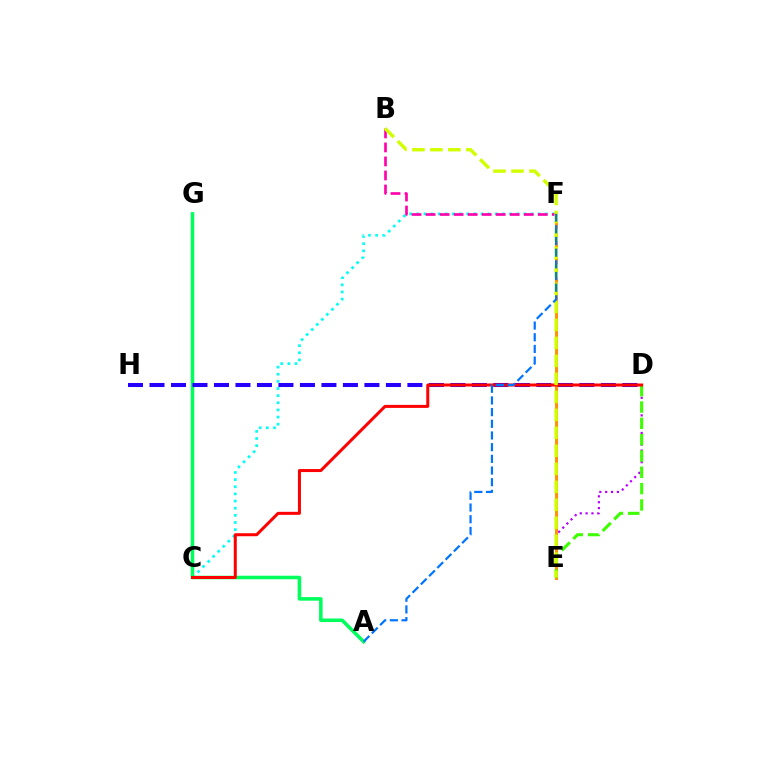{('D', 'E'): [{'color': '#b900ff', 'line_style': 'dotted', 'thickness': 1.59}, {'color': '#3dff00', 'line_style': 'dashed', 'thickness': 2.22}], ('E', 'F'): [{'color': '#ff9400', 'line_style': 'solid', 'thickness': 2.17}], ('C', 'F'): [{'color': '#00fff6', 'line_style': 'dotted', 'thickness': 1.94}], ('A', 'G'): [{'color': '#00ff5c', 'line_style': 'solid', 'thickness': 2.56}], ('D', 'H'): [{'color': '#2500ff', 'line_style': 'dashed', 'thickness': 2.92}], ('B', 'F'): [{'color': '#ff00ac', 'line_style': 'dashed', 'thickness': 1.9}], ('C', 'D'): [{'color': '#ff0000', 'line_style': 'solid', 'thickness': 2.17}], ('B', 'E'): [{'color': '#d1ff00', 'line_style': 'dashed', 'thickness': 2.44}], ('A', 'F'): [{'color': '#0074ff', 'line_style': 'dashed', 'thickness': 1.59}]}